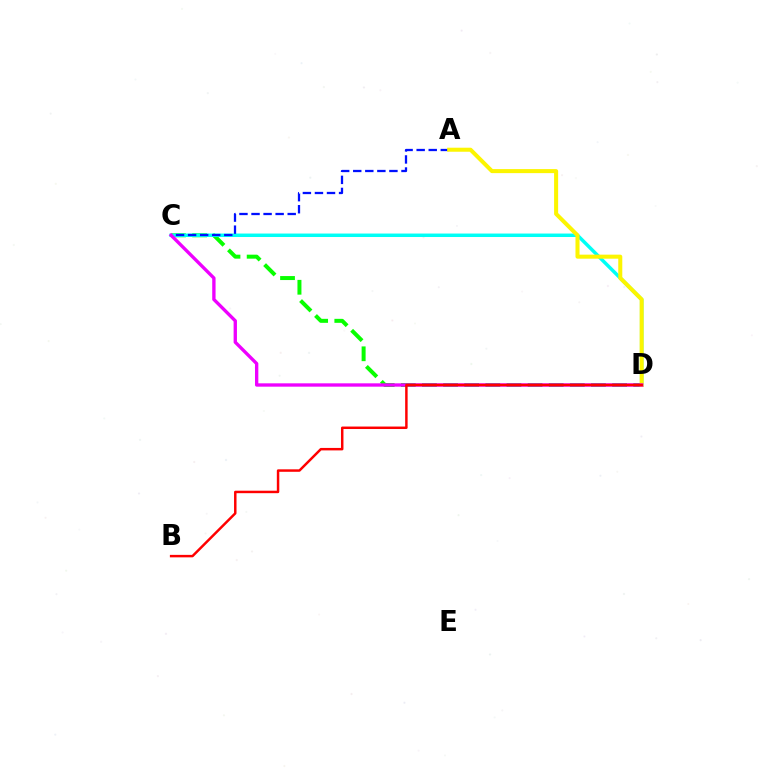{('C', 'D'): [{'color': '#08ff00', 'line_style': 'dashed', 'thickness': 2.87}, {'color': '#00fff6', 'line_style': 'solid', 'thickness': 2.5}, {'color': '#ee00ff', 'line_style': 'solid', 'thickness': 2.41}], ('A', 'C'): [{'color': '#0010ff', 'line_style': 'dashed', 'thickness': 1.64}], ('A', 'D'): [{'color': '#fcf500', 'line_style': 'solid', 'thickness': 2.9}], ('B', 'D'): [{'color': '#ff0000', 'line_style': 'solid', 'thickness': 1.78}]}